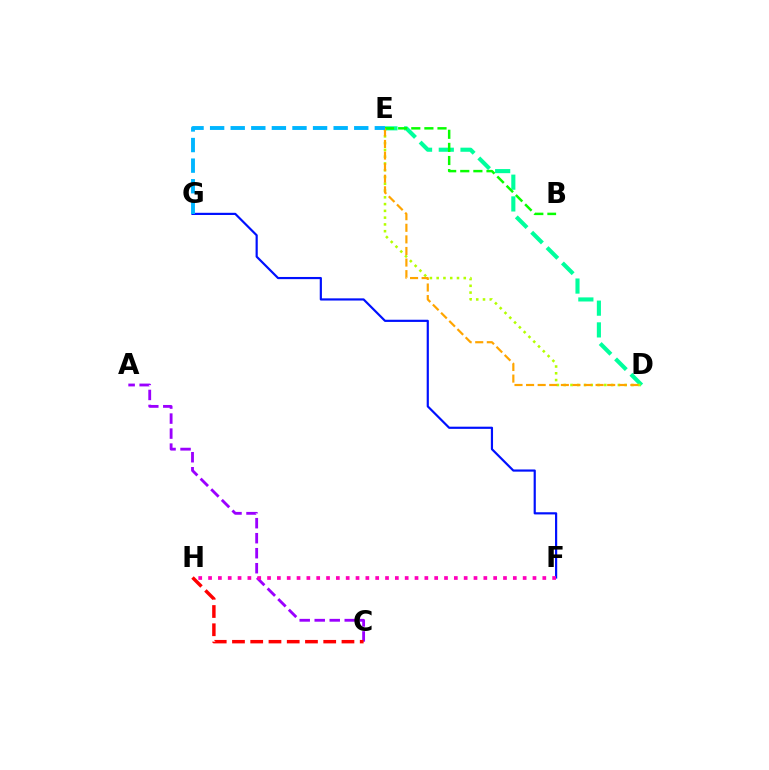{('A', 'C'): [{'color': '#9b00ff', 'line_style': 'dashed', 'thickness': 2.04}], ('D', 'E'): [{'color': '#00ff9d', 'line_style': 'dashed', 'thickness': 2.95}, {'color': '#b3ff00', 'line_style': 'dotted', 'thickness': 1.84}, {'color': '#ffa500', 'line_style': 'dashed', 'thickness': 1.57}], ('B', 'E'): [{'color': '#08ff00', 'line_style': 'dashed', 'thickness': 1.78}], ('F', 'G'): [{'color': '#0010ff', 'line_style': 'solid', 'thickness': 1.57}], ('C', 'H'): [{'color': '#ff0000', 'line_style': 'dashed', 'thickness': 2.48}], ('F', 'H'): [{'color': '#ff00bd', 'line_style': 'dotted', 'thickness': 2.67}], ('E', 'G'): [{'color': '#00b5ff', 'line_style': 'dashed', 'thickness': 2.8}]}